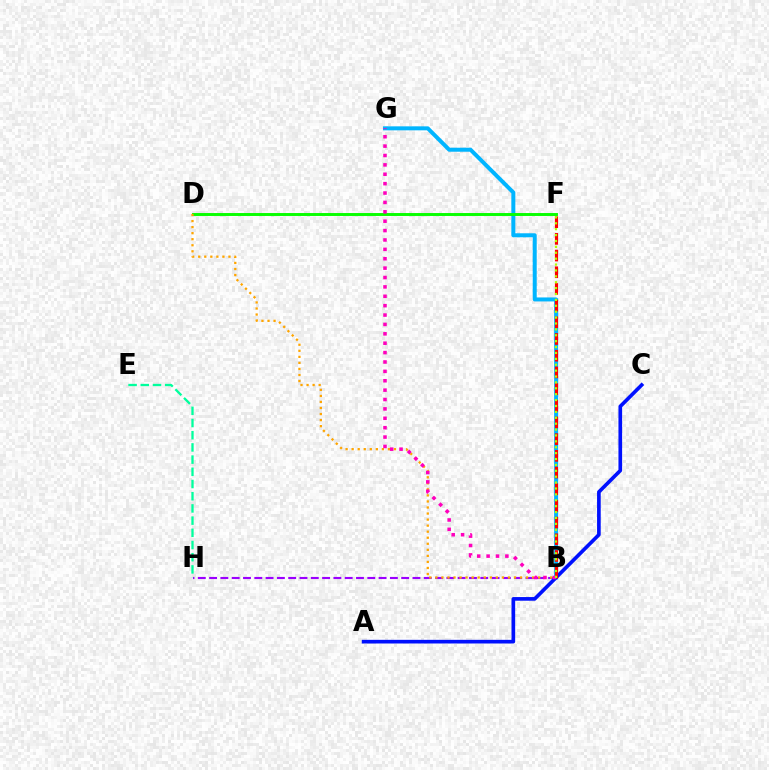{('B', 'H'): [{'color': '#9b00ff', 'line_style': 'dashed', 'thickness': 1.53}], ('B', 'G'): [{'color': '#00b5ff', 'line_style': 'solid', 'thickness': 2.87}, {'color': '#ff00bd', 'line_style': 'dotted', 'thickness': 2.55}], ('D', 'F'): [{'color': '#08ff00', 'line_style': 'solid', 'thickness': 2.11}], ('B', 'D'): [{'color': '#ffa500', 'line_style': 'dotted', 'thickness': 1.64}], ('A', 'C'): [{'color': '#0010ff', 'line_style': 'solid', 'thickness': 2.64}], ('E', 'H'): [{'color': '#00ff9d', 'line_style': 'dashed', 'thickness': 1.66}], ('B', 'F'): [{'color': '#ff0000', 'line_style': 'dashed', 'thickness': 2.27}, {'color': '#b3ff00', 'line_style': 'dotted', 'thickness': 1.6}]}